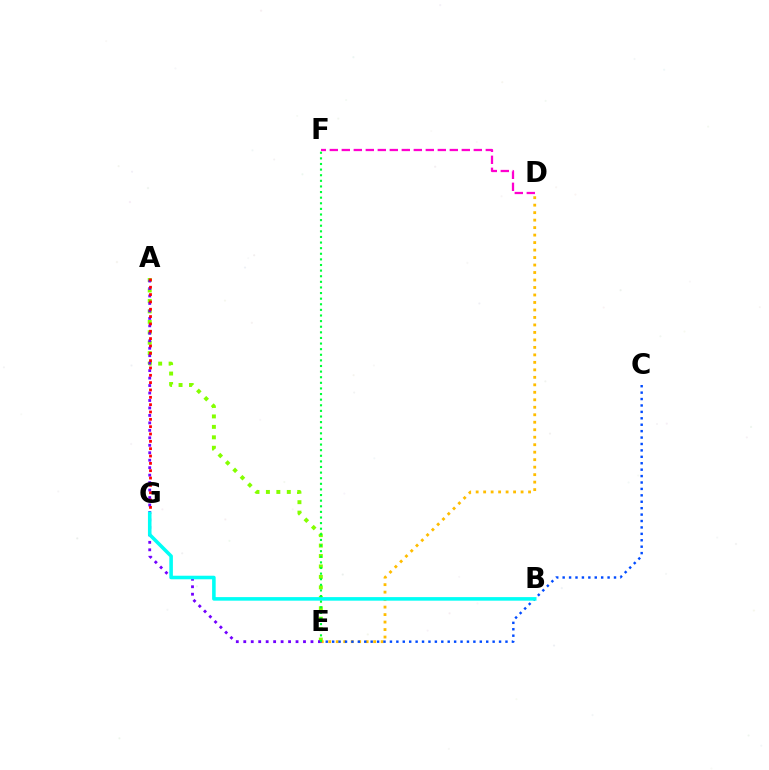{('A', 'E'): [{'color': '#84ff00', 'line_style': 'dotted', 'thickness': 2.84}, {'color': '#7200ff', 'line_style': 'dotted', 'thickness': 2.03}], ('D', 'E'): [{'color': '#ffbd00', 'line_style': 'dotted', 'thickness': 2.03}], ('C', 'E'): [{'color': '#004bff', 'line_style': 'dotted', 'thickness': 1.74}], ('A', 'G'): [{'color': '#ff0000', 'line_style': 'dotted', 'thickness': 1.99}], ('B', 'G'): [{'color': '#00fff6', 'line_style': 'solid', 'thickness': 2.57}], ('D', 'F'): [{'color': '#ff00cf', 'line_style': 'dashed', 'thickness': 1.63}], ('E', 'F'): [{'color': '#00ff39', 'line_style': 'dotted', 'thickness': 1.52}]}